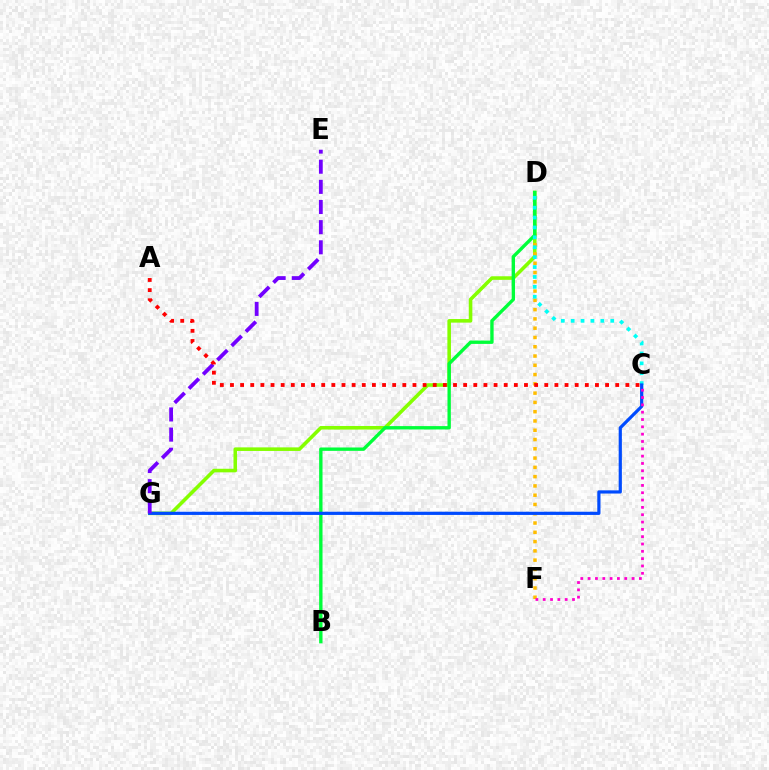{('D', 'G'): [{'color': '#84ff00', 'line_style': 'solid', 'thickness': 2.58}], ('D', 'F'): [{'color': '#ffbd00', 'line_style': 'dotted', 'thickness': 2.52}], ('B', 'D'): [{'color': '#00ff39', 'line_style': 'solid', 'thickness': 2.42}], ('C', 'D'): [{'color': '#00fff6', 'line_style': 'dotted', 'thickness': 2.69}], ('C', 'G'): [{'color': '#004bff', 'line_style': 'solid', 'thickness': 2.3}], ('E', 'G'): [{'color': '#7200ff', 'line_style': 'dashed', 'thickness': 2.74}], ('C', 'F'): [{'color': '#ff00cf', 'line_style': 'dotted', 'thickness': 1.99}], ('A', 'C'): [{'color': '#ff0000', 'line_style': 'dotted', 'thickness': 2.75}]}